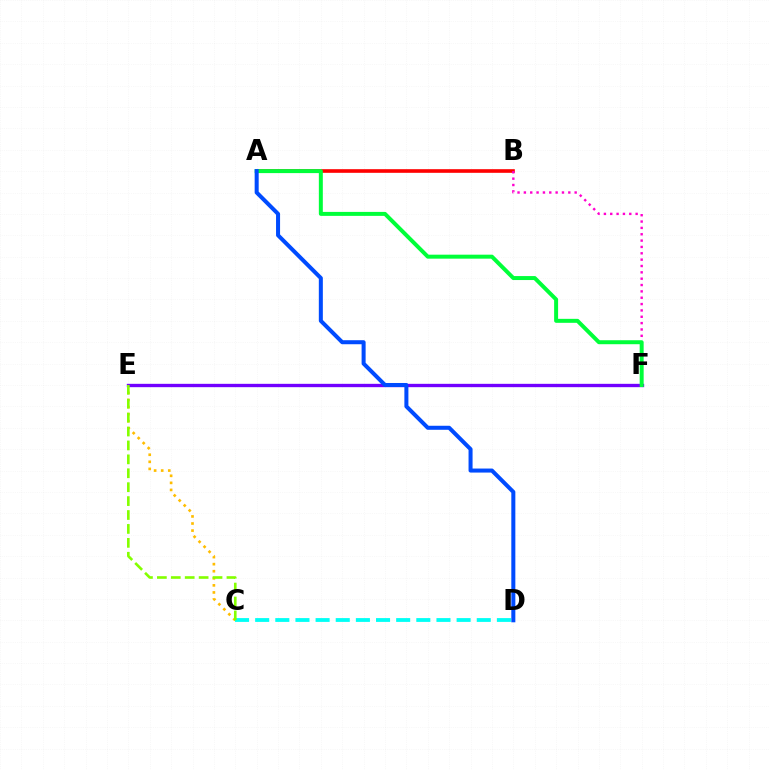{('A', 'B'): [{'color': '#ff0000', 'line_style': 'solid', 'thickness': 2.62}], ('C', 'E'): [{'color': '#ffbd00', 'line_style': 'dotted', 'thickness': 1.92}, {'color': '#84ff00', 'line_style': 'dashed', 'thickness': 1.89}], ('B', 'F'): [{'color': '#ff00cf', 'line_style': 'dotted', 'thickness': 1.72}], ('C', 'D'): [{'color': '#00fff6', 'line_style': 'dashed', 'thickness': 2.74}], ('E', 'F'): [{'color': '#7200ff', 'line_style': 'solid', 'thickness': 2.41}], ('A', 'F'): [{'color': '#00ff39', 'line_style': 'solid', 'thickness': 2.86}], ('A', 'D'): [{'color': '#004bff', 'line_style': 'solid', 'thickness': 2.9}]}